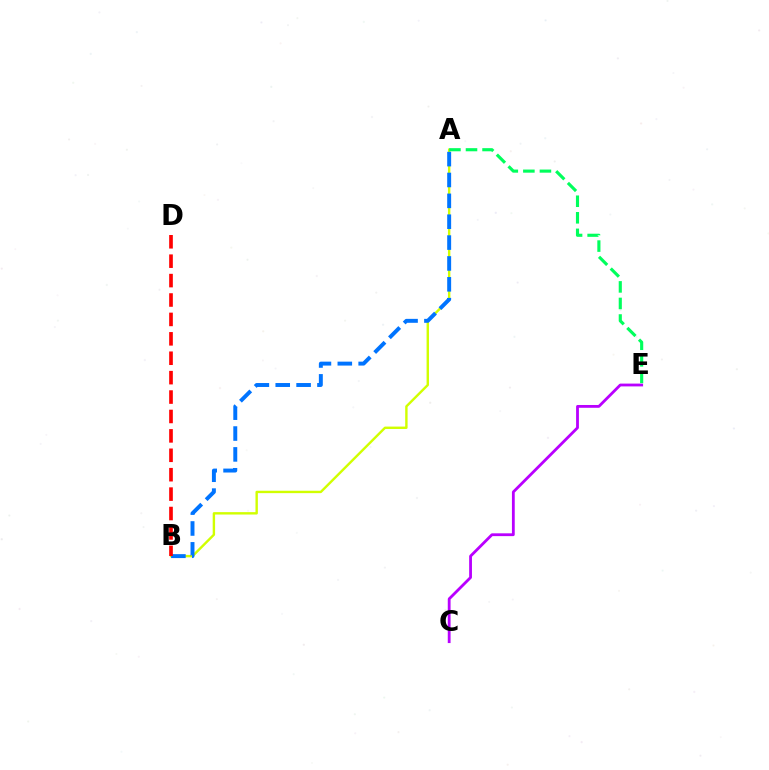{('A', 'B'): [{'color': '#d1ff00', 'line_style': 'solid', 'thickness': 1.73}, {'color': '#0074ff', 'line_style': 'dashed', 'thickness': 2.83}], ('B', 'D'): [{'color': '#ff0000', 'line_style': 'dashed', 'thickness': 2.64}], ('C', 'E'): [{'color': '#b900ff', 'line_style': 'solid', 'thickness': 2.02}], ('A', 'E'): [{'color': '#00ff5c', 'line_style': 'dashed', 'thickness': 2.25}]}